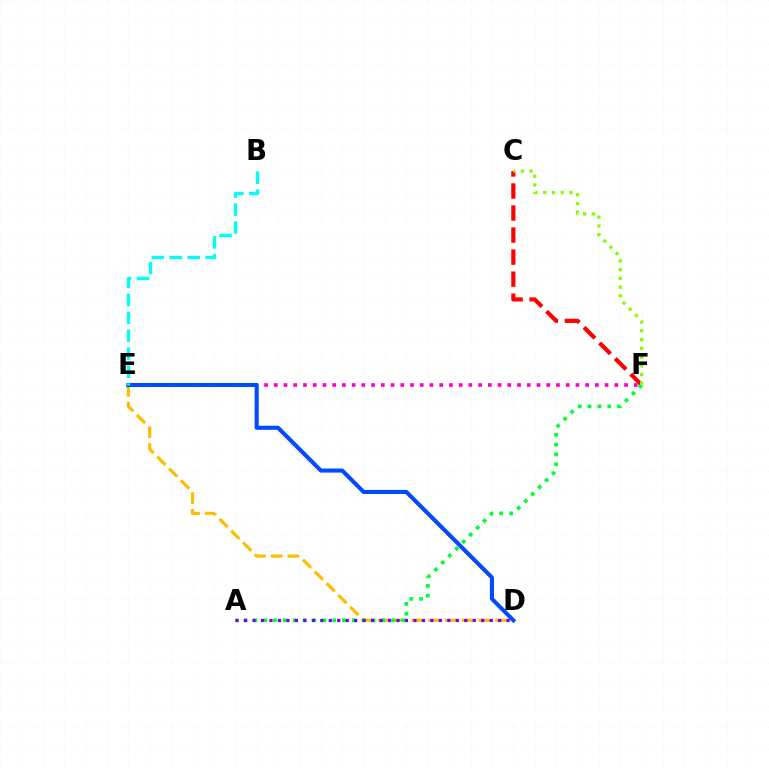{('D', 'E'): [{'color': '#ffbd00', 'line_style': 'dashed', 'thickness': 2.27}, {'color': '#004bff', 'line_style': 'solid', 'thickness': 2.93}], ('C', 'F'): [{'color': '#ff0000', 'line_style': 'dashed', 'thickness': 2.99}, {'color': '#84ff00', 'line_style': 'dotted', 'thickness': 2.38}], ('E', 'F'): [{'color': '#ff00cf', 'line_style': 'dotted', 'thickness': 2.64}], ('A', 'F'): [{'color': '#00ff39', 'line_style': 'dotted', 'thickness': 2.68}], ('A', 'D'): [{'color': '#7200ff', 'line_style': 'dotted', 'thickness': 2.3}], ('B', 'E'): [{'color': '#00fff6', 'line_style': 'dashed', 'thickness': 2.44}]}